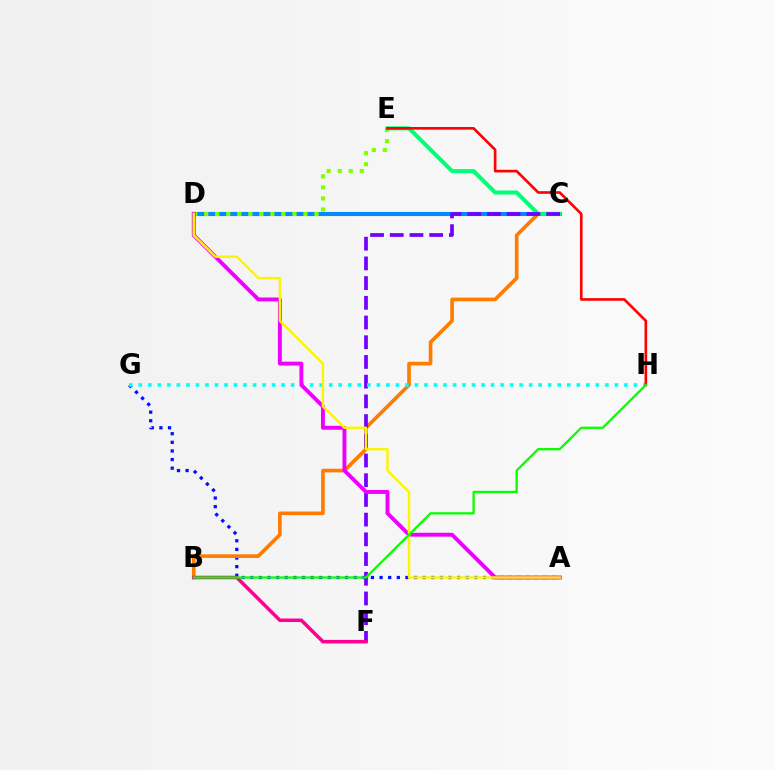{('A', 'G'): [{'color': '#0010ff', 'line_style': 'dotted', 'thickness': 2.34}], ('B', 'C'): [{'color': '#ff7c00', 'line_style': 'solid', 'thickness': 2.63}], ('C', 'D'): [{'color': '#008cff', 'line_style': 'solid', 'thickness': 2.96}], ('D', 'E'): [{'color': '#84ff00', 'line_style': 'dotted', 'thickness': 3.0}], ('C', 'E'): [{'color': '#00ff74', 'line_style': 'solid', 'thickness': 2.9}], ('C', 'F'): [{'color': '#7200ff', 'line_style': 'dashed', 'thickness': 2.68}], ('G', 'H'): [{'color': '#00fff6', 'line_style': 'dotted', 'thickness': 2.59}], ('E', 'H'): [{'color': '#ff0000', 'line_style': 'solid', 'thickness': 1.89}], ('B', 'F'): [{'color': '#ff0094', 'line_style': 'solid', 'thickness': 2.54}], ('A', 'D'): [{'color': '#ee00ff', 'line_style': 'solid', 'thickness': 2.8}, {'color': '#fcf500', 'line_style': 'solid', 'thickness': 1.75}], ('B', 'H'): [{'color': '#08ff00', 'line_style': 'solid', 'thickness': 1.65}]}